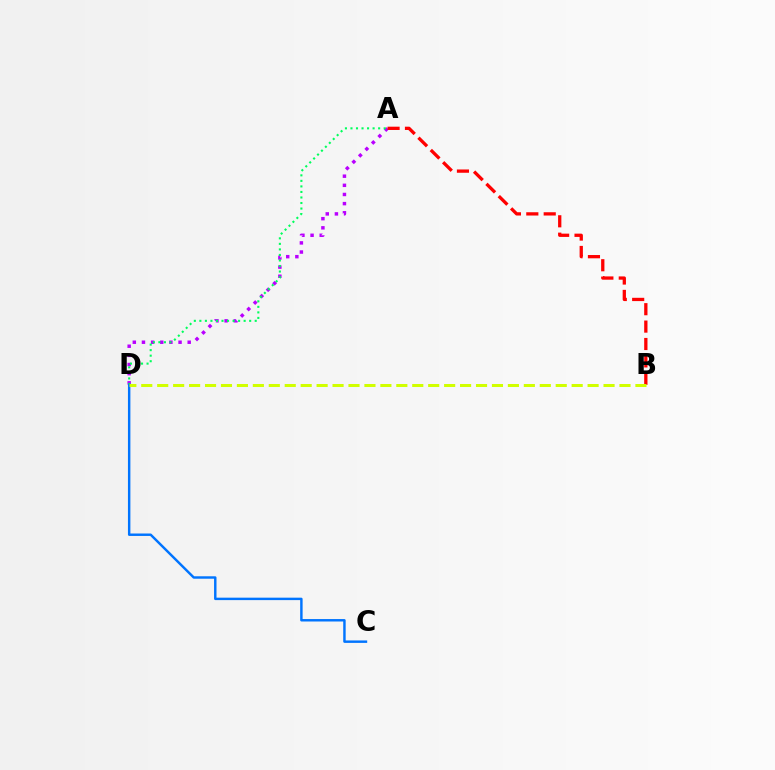{('A', 'D'): [{'color': '#b900ff', 'line_style': 'dotted', 'thickness': 2.49}, {'color': '#00ff5c', 'line_style': 'dotted', 'thickness': 1.5}], ('C', 'D'): [{'color': '#0074ff', 'line_style': 'solid', 'thickness': 1.76}], ('A', 'B'): [{'color': '#ff0000', 'line_style': 'dashed', 'thickness': 2.36}], ('B', 'D'): [{'color': '#d1ff00', 'line_style': 'dashed', 'thickness': 2.17}]}